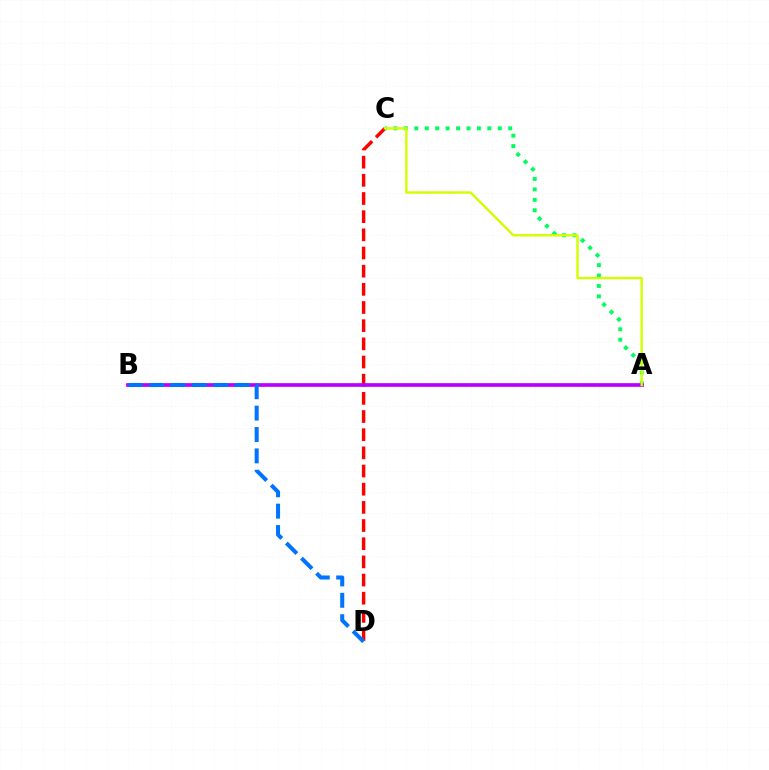{('C', 'D'): [{'color': '#ff0000', 'line_style': 'dashed', 'thickness': 2.47}], ('A', 'C'): [{'color': '#00ff5c', 'line_style': 'dotted', 'thickness': 2.84}, {'color': '#d1ff00', 'line_style': 'solid', 'thickness': 1.72}], ('A', 'B'): [{'color': '#b900ff', 'line_style': 'solid', 'thickness': 2.65}], ('B', 'D'): [{'color': '#0074ff', 'line_style': 'dashed', 'thickness': 2.9}]}